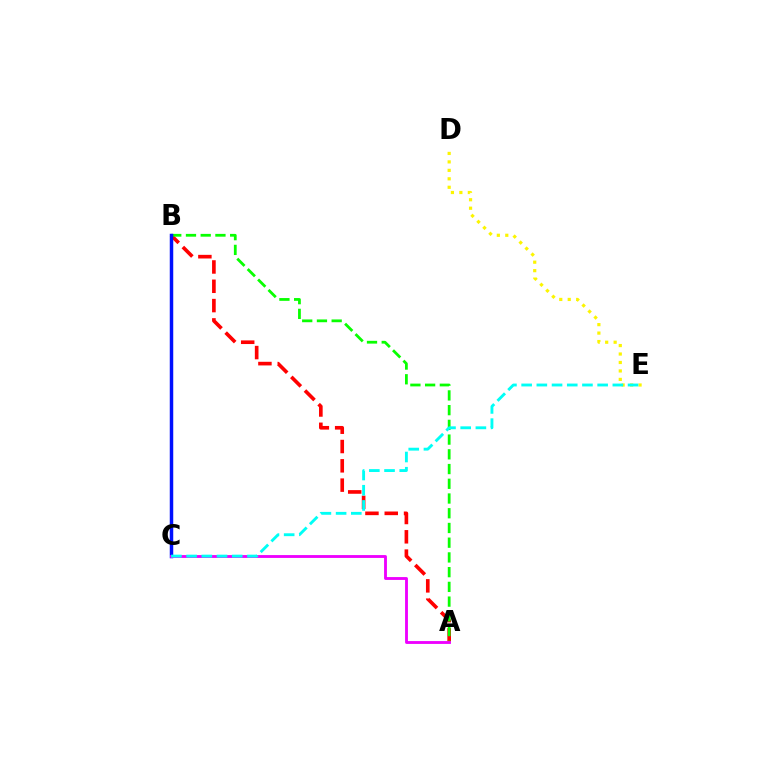{('D', 'E'): [{'color': '#fcf500', 'line_style': 'dotted', 'thickness': 2.3}], ('A', 'B'): [{'color': '#ff0000', 'line_style': 'dashed', 'thickness': 2.62}, {'color': '#08ff00', 'line_style': 'dashed', 'thickness': 2.0}], ('B', 'C'): [{'color': '#0010ff', 'line_style': 'solid', 'thickness': 2.5}], ('A', 'C'): [{'color': '#ee00ff', 'line_style': 'solid', 'thickness': 2.05}], ('C', 'E'): [{'color': '#00fff6', 'line_style': 'dashed', 'thickness': 2.06}]}